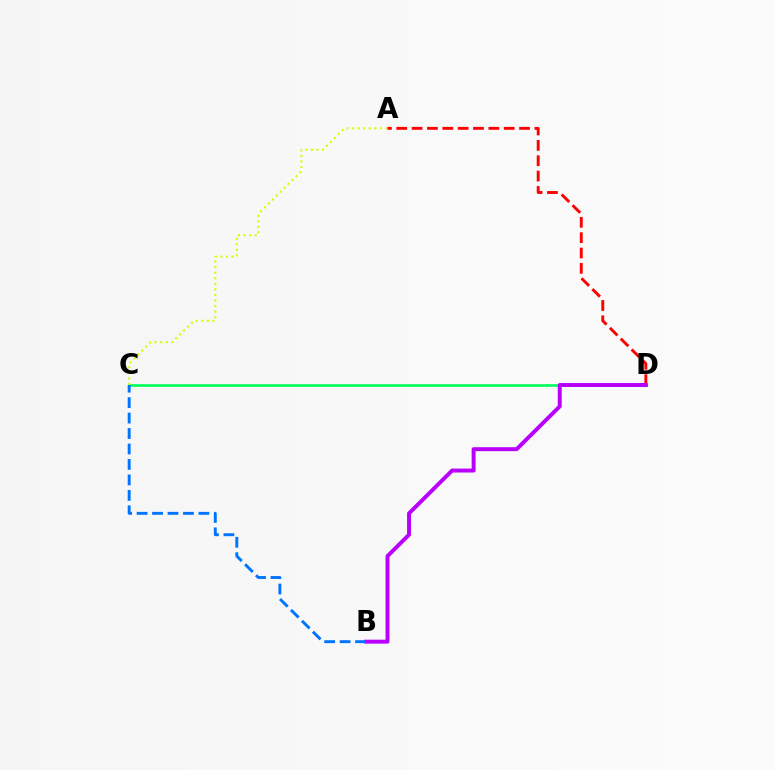{('C', 'D'): [{'color': '#00ff5c', 'line_style': 'solid', 'thickness': 1.91}], ('A', 'C'): [{'color': '#d1ff00', 'line_style': 'dotted', 'thickness': 1.51}], ('A', 'D'): [{'color': '#ff0000', 'line_style': 'dashed', 'thickness': 2.09}], ('B', 'D'): [{'color': '#b900ff', 'line_style': 'solid', 'thickness': 2.84}], ('B', 'C'): [{'color': '#0074ff', 'line_style': 'dashed', 'thickness': 2.1}]}